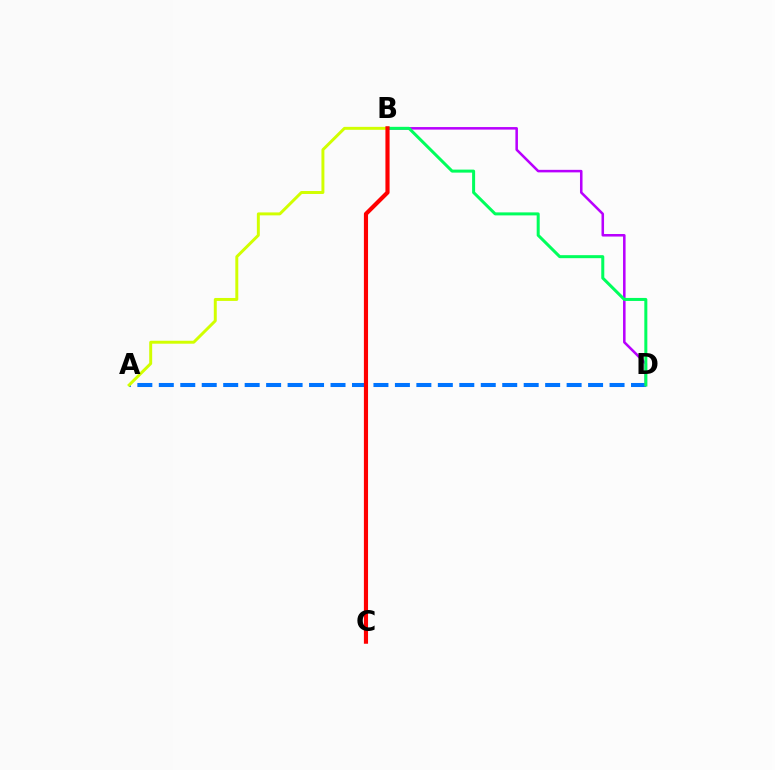{('A', 'D'): [{'color': '#0074ff', 'line_style': 'dashed', 'thickness': 2.92}], ('B', 'D'): [{'color': '#b900ff', 'line_style': 'solid', 'thickness': 1.83}, {'color': '#00ff5c', 'line_style': 'solid', 'thickness': 2.17}], ('A', 'B'): [{'color': '#d1ff00', 'line_style': 'solid', 'thickness': 2.12}], ('B', 'C'): [{'color': '#ff0000', 'line_style': 'solid', 'thickness': 2.98}]}